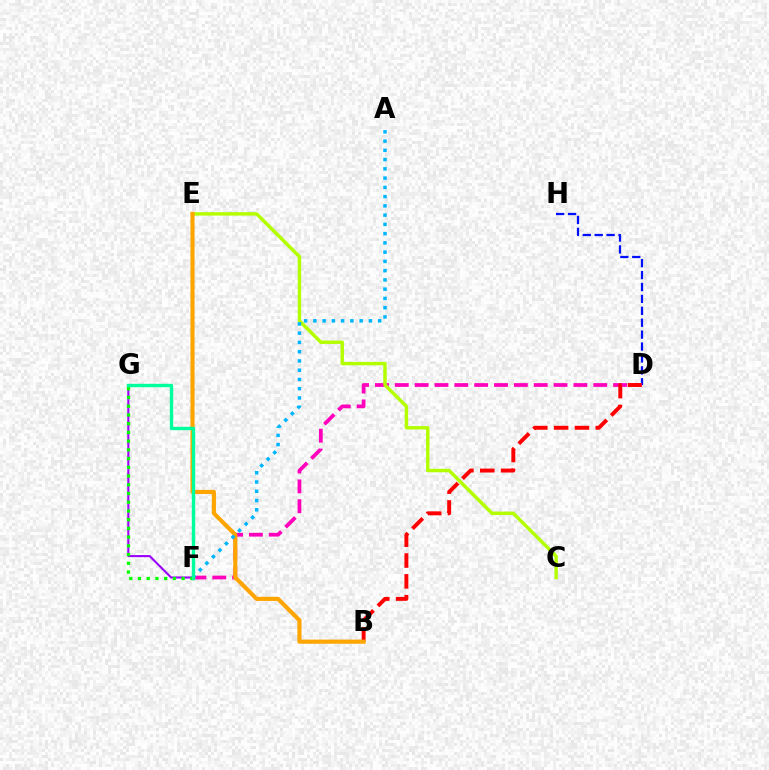{('F', 'G'): [{'color': '#9b00ff', 'line_style': 'solid', 'thickness': 1.51}, {'color': '#08ff00', 'line_style': 'dotted', 'thickness': 2.37}, {'color': '#00ff9d', 'line_style': 'solid', 'thickness': 2.44}], ('D', 'H'): [{'color': '#0010ff', 'line_style': 'dashed', 'thickness': 1.62}], ('D', 'F'): [{'color': '#ff00bd', 'line_style': 'dashed', 'thickness': 2.7}], ('B', 'D'): [{'color': '#ff0000', 'line_style': 'dashed', 'thickness': 2.83}], ('C', 'E'): [{'color': '#b3ff00', 'line_style': 'solid', 'thickness': 2.47}], ('B', 'E'): [{'color': '#ffa500', 'line_style': 'solid', 'thickness': 2.98}], ('A', 'F'): [{'color': '#00b5ff', 'line_style': 'dotted', 'thickness': 2.51}]}